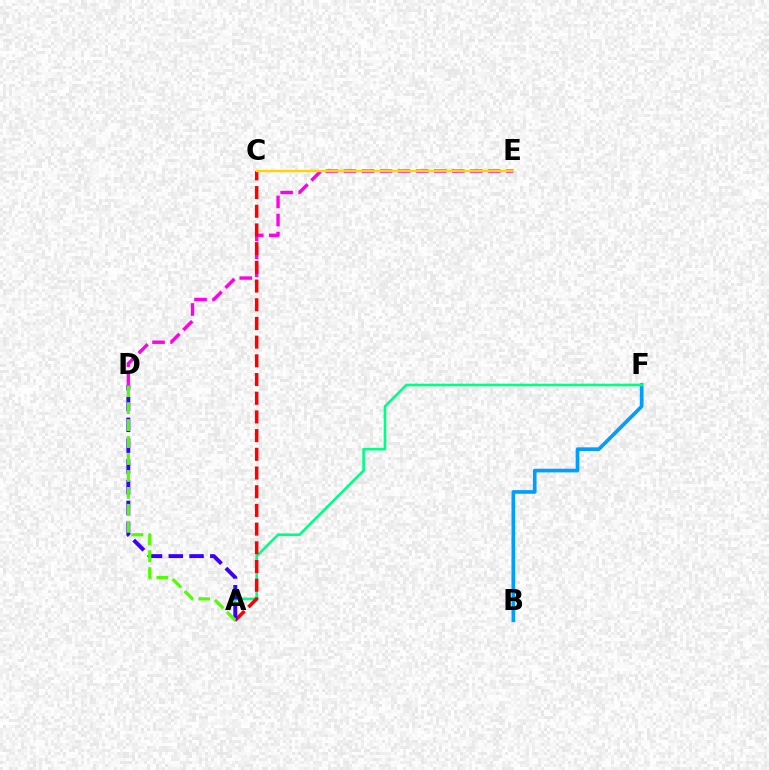{('B', 'F'): [{'color': '#009eff', 'line_style': 'solid', 'thickness': 2.64}], ('A', 'F'): [{'color': '#00ff86', 'line_style': 'solid', 'thickness': 1.89}], ('D', 'E'): [{'color': '#ff00ed', 'line_style': 'dashed', 'thickness': 2.45}], ('A', 'C'): [{'color': '#ff0000', 'line_style': 'dashed', 'thickness': 2.54}], ('A', 'D'): [{'color': '#3700ff', 'line_style': 'dashed', 'thickness': 2.82}, {'color': '#4fff00', 'line_style': 'dashed', 'thickness': 2.3}], ('C', 'E'): [{'color': '#ffd500', 'line_style': 'solid', 'thickness': 1.71}]}